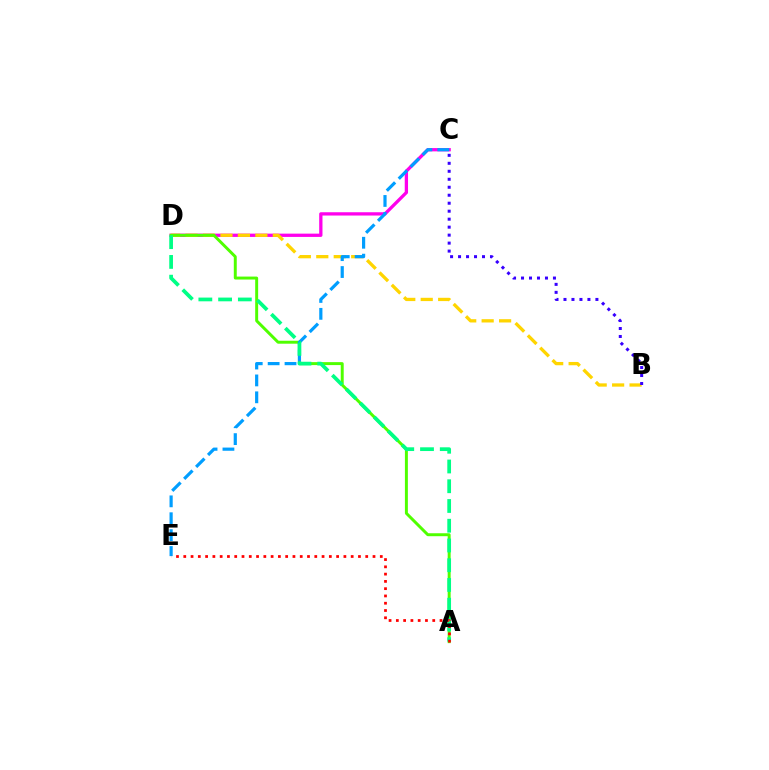{('C', 'D'): [{'color': '#ff00ed', 'line_style': 'solid', 'thickness': 2.37}], ('B', 'D'): [{'color': '#ffd500', 'line_style': 'dashed', 'thickness': 2.37}], ('A', 'D'): [{'color': '#4fff00', 'line_style': 'solid', 'thickness': 2.13}, {'color': '#00ff86', 'line_style': 'dashed', 'thickness': 2.68}], ('C', 'E'): [{'color': '#009eff', 'line_style': 'dashed', 'thickness': 2.29}], ('B', 'C'): [{'color': '#3700ff', 'line_style': 'dotted', 'thickness': 2.17}], ('A', 'E'): [{'color': '#ff0000', 'line_style': 'dotted', 'thickness': 1.98}]}